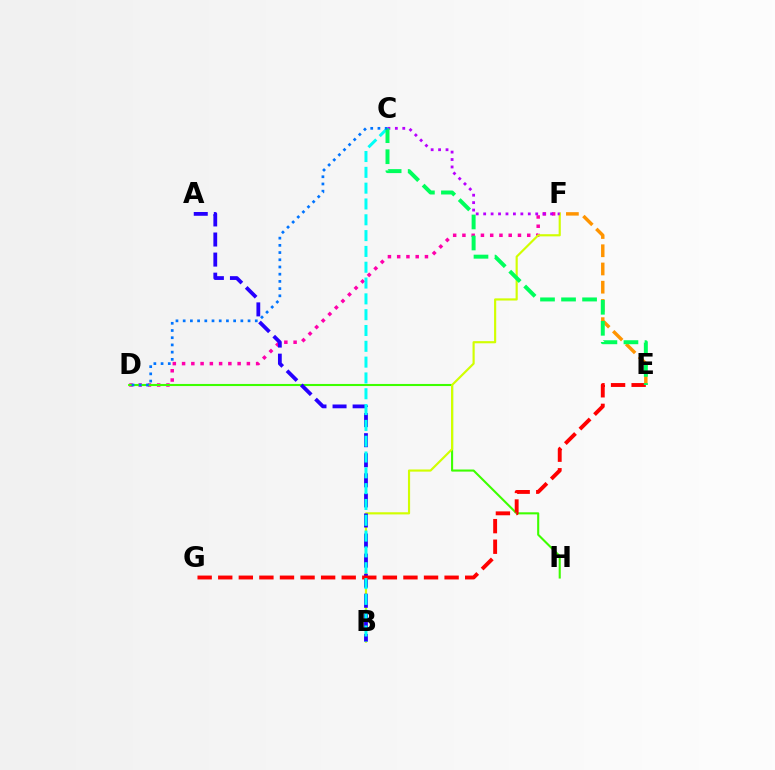{('D', 'F'): [{'color': '#ff00ac', 'line_style': 'dotted', 'thickness': 2.52}], ('E', 'F'): [{'color': '#ff9400', 'line_style': 'dashed', 'thickness': 2.48}], ('D', 'H'): [{'color': '#3dff00', 'line_style': 'solid', 'thickness': 1.51}], ('B', 'F'): [{'color': '#d1ff00', 'line_style': 'solid', 'thickness': 1.55}], ('A', 'B'): [{'color': '#2500ff', 'line_style': 'dashed', 'thickness': 2.73}], ('E', 'G'): [{'color': '#ff0000', 'line_style': 'dashed', 'thickness': 2.8}], ('C', 'F'): [{'color': '#b900ff', 'line_style': 'dotted', 'thickness': 2.02}], ('B', 'C'): [{'color': '#00fff6', 'line_style': 'dashed', 'thickness': 2.15}], ('C', 'E'): [{'color': '#00ff5c', 'line_style': 'dashed', 'thickness': 2.86}], ('C', 'D'): [{'color': '#0074ff', 'line_style': 'dotted', 'thickness': 1.96}]}